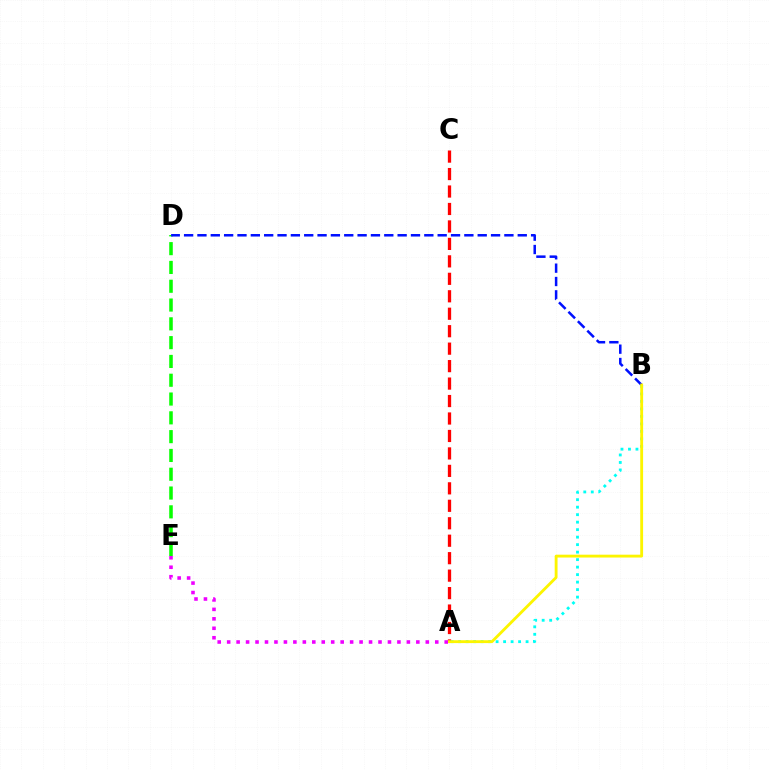{('D', 'E'): [{'color': '#08ff00', 'line_style': 'dashed', 'thickness': 2.55}], ('A', 'C'): [{'color': '#ff0000', 'line_style': 'dashed', 'thickness': 2.37}], ('B', 'D'): [{'color': '#0010ff', 'line_style': 'dashed', 'thickness': 1.81}], ('A', 'B'): [{'color': '#00fff6', 'line_style': 'dotted', 'thickness': 2.04}, {'color': '#fcf500', 'line_style': 'solid', 'thickness': 2.05}], ('A', 'E'): [{'color': '#ee00ff', 'line_style': 'dotted', 'thickness': 2.57}]}